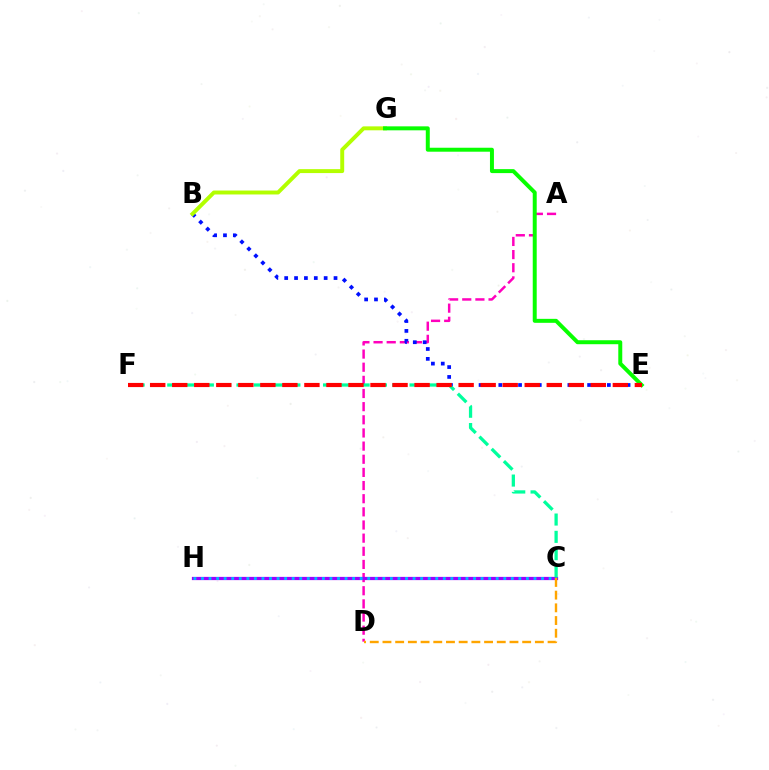{('A', 'D'): [{'color': '#ff00bd', 'line_style': 'dashed', 'thickness': 1.79}], ('C', 'H'): [{'color': '#9b00ff', 'line_style': 'solid', 'thickness': 2.33}, {'color': '#00b5ff', 'line_style': 'dotted', 'thickness': 2.05}], ('B', 'E'): [{'color': '#0010ff', 'line_style': 'dotted', 'thickness': 2.68}], ('B', 'G'): [{'color': '#b3ff00', 'line_style': 'solid', 'thickness': 2.83}], ('C', 'D'): [{'color': '#ffa500', 'line_style': 'dashed', 'thickness': 1.73}], ('C', 'F'): [{'color': '#00ff9d', 'line_style': 'dashed', 'thickness': 2.35}], ('E', 'G'): [{'color': '#08ff00', 'line_style': 'solid', 'thickness': 2.86}], ('E', 'F'): [{'color': '#ff0000', 'line_style': 'dashed', 'thickness': 2.99}]}